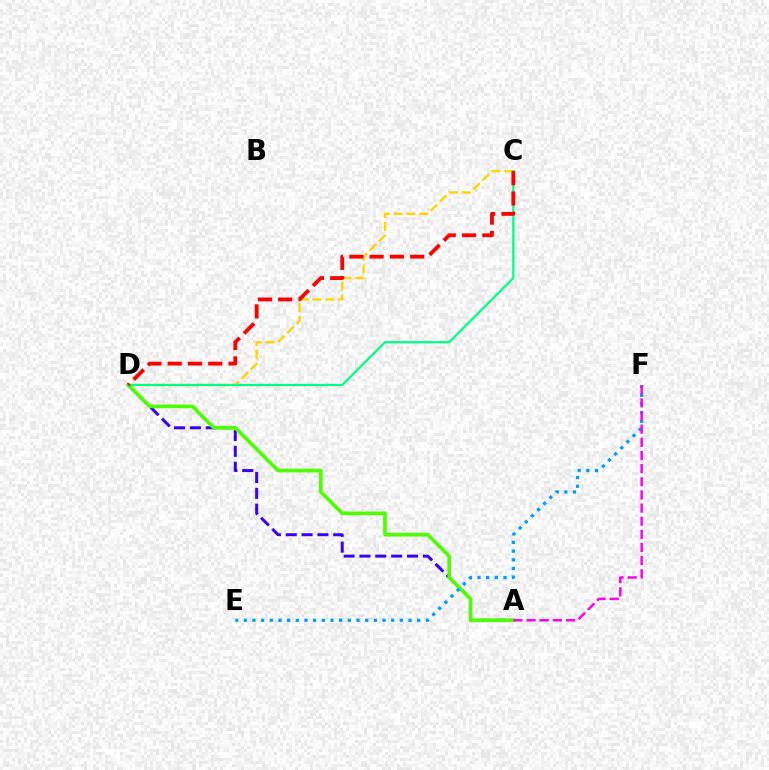{('C', 'D'): [{'color': '#ffd500', 'line_style': 'dashed', 'thickness': 1.75}, {'color': '#00ff86', 'line_style': 'solid', 'thickness': 1.62}, {'color': '#ff0000', 'line_style': 'dashed', 'thickness': 2.75}], ('A', 'D'): [{'color': '#3700ff', 'line_style': 'dashed', 'thickness': 2.15}, {'color': '#4fff00', 'line_style': 'solid', 'thickness': 2.63}], ('E', 'F'): [{'color': '#009eff', 'line_style': 'dotted', 'thickness': 2.36}], ('A', 'F'): [{'color': '#ff00ed', 'line_style': 'dashed', 'thickness': 1.79}]}